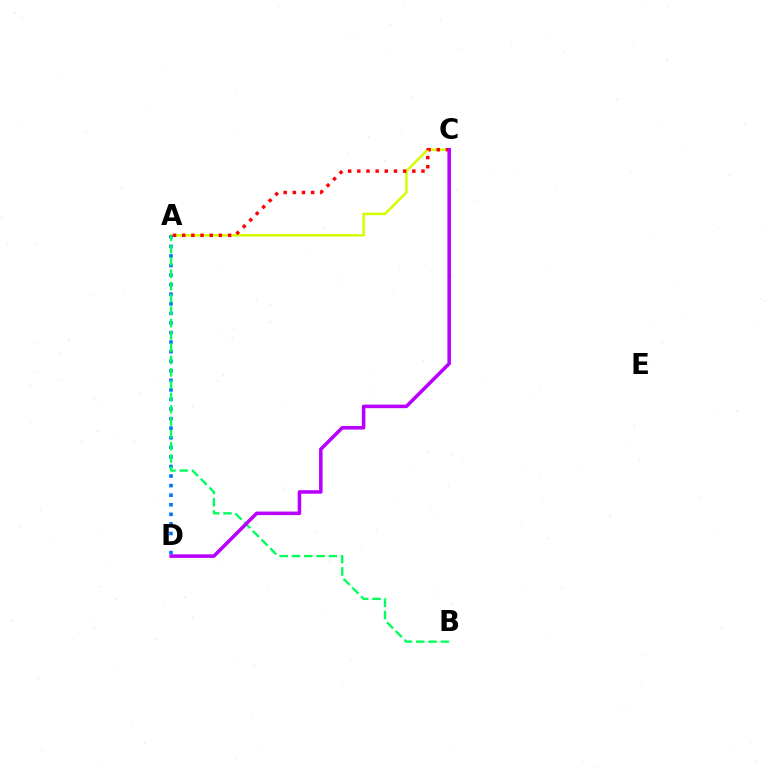{('A', 'C'): [{'color': '#d1ff00', 'line_style': 'solid', 'thickness': 1.8}, {'color': '#ff0000', 'line_style': 'dotted', 'thickness': 2.49}], ('A', 'D'): [{'color': '#0074ff', 'line_style': 'dotted', 'thickness': 2.6}], ('A', 'B'): [{'color': '#00ff5c', 'line_style': 'dashed', 'thickness': 1.67}], ('C', 'D'): [{'color': '#b900ff', 'line_style': 'solid', 'thickness': 2.55}]}